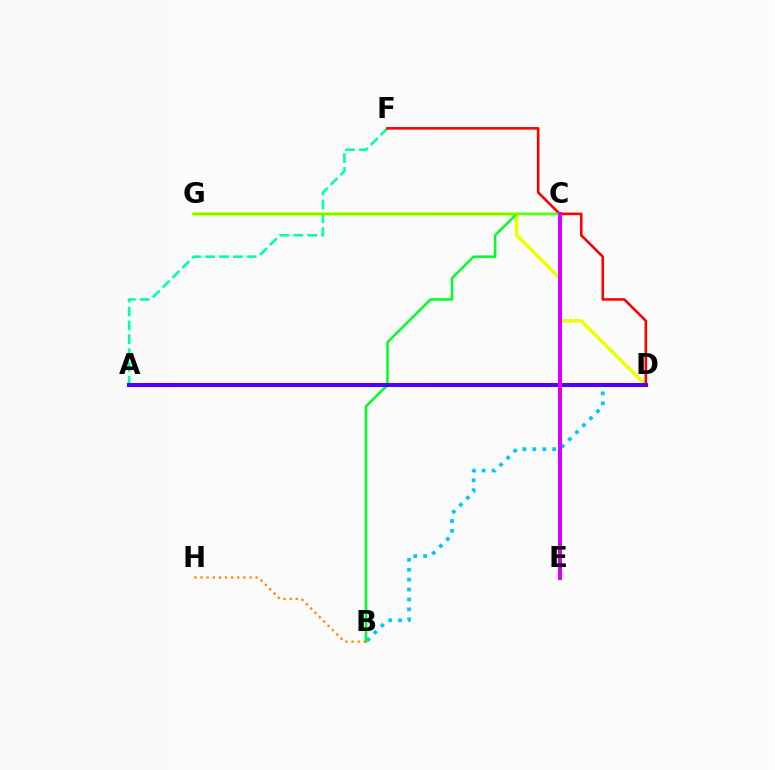{('A', 'D'): [{'color': '#003fff', 'line_style': 'dashed', 'thickness': 2.79}, {'color': '#ff00a0', 'line_style': 'dashed', 'thickness': 2.52}, {'color': '#4f00ff', 'line_style': 'solid', 'thickness': 2.93}], ('B', 'D'): [{'color': '#00c7ff', 'line_style': 'dotted', 'thickness': 2.69}], ('D', 'G'): [{'color': '#eeff00', 'line_style': 'solid', 'thickness': 2.52}], ('A', 'F'): [{'color': '#00ffaf', 'line_style': 'dashed', 'thickness': 1.88}], ('B', 'C'): [{'color': '#00ff27', 'line_style': 'solid', 'thickness': 1.82}], ('B', 'H'): [{'color': '#ff8800', 'line_style': 'dotted', 'thickness': 1.66}], ('D', 'F'): [{'color': '#ff0000', 'line_style': 'solid', 'thickness': 1.86}], ('C', 'G'): [{'color': '#66ff00', 'line_style': 'solid', 'thickness': 1.58}], ('C', 'E'): [{'color': '#d600ff', 'line_style': 'solid', 'thickness': 2.91}]}